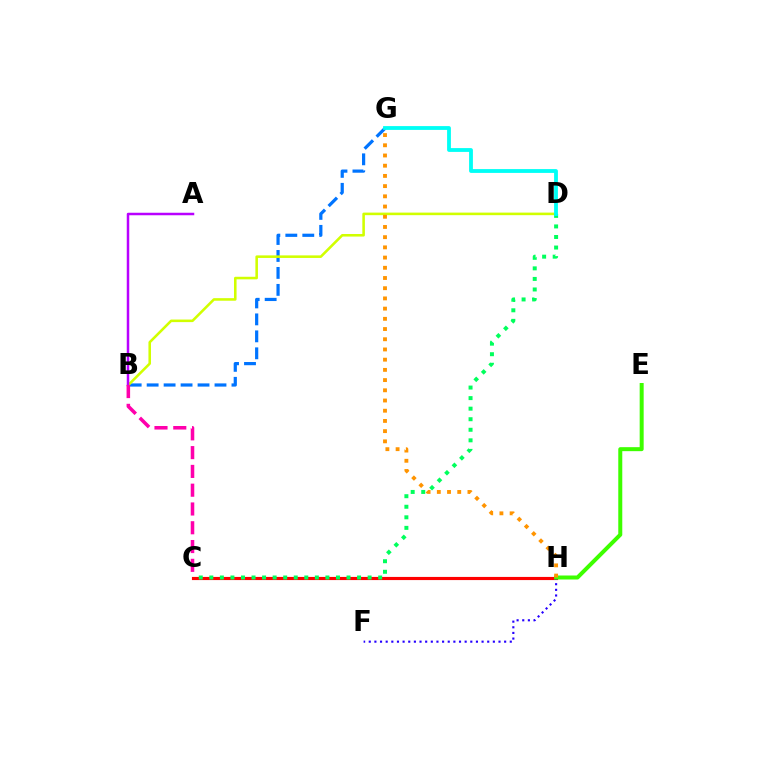{('B', 'G'): [{'color': '#0074ff', 'line_style': 'dashed', 'thickness': 2.3}], ('B', 'D'): [{'color': '#d1ff00', 'line_style': 'solid', 'thickness': 1.85}], ('C', 'H'): [{'color': '#ff0000', 'line_style': 'solid', 'thickness': 2.27}], ('F', 'H'): [{'color': '#2500ff', 'line_style': 'dotted', 'thickness': 1.53}], ('E', 'H'): [{'color': '#3dff00', 'line_style': 'solid', 'thickness': 2.88}], ('G', 'H'): [{'color': '#ff9400', 'line_style': 'dotted', 'thickness': 2.77}], ('A', 'B'): [{'color': '#b900ff', 'line_style': 'solid', 'thickness': 1.8}], ('C', 'D'): [{'color': '#00ff5c', 'line_style': 'dotted', 'thickness': 2.87}], ('B', 'C'): [{'color': '#ff00ac', 'line_style': 'dashed', 'thickness': 2.55}], ('D', 'G'): [{'color': '#00fff6', 'line_style': 'solid', 'thickness': 2.74}]}